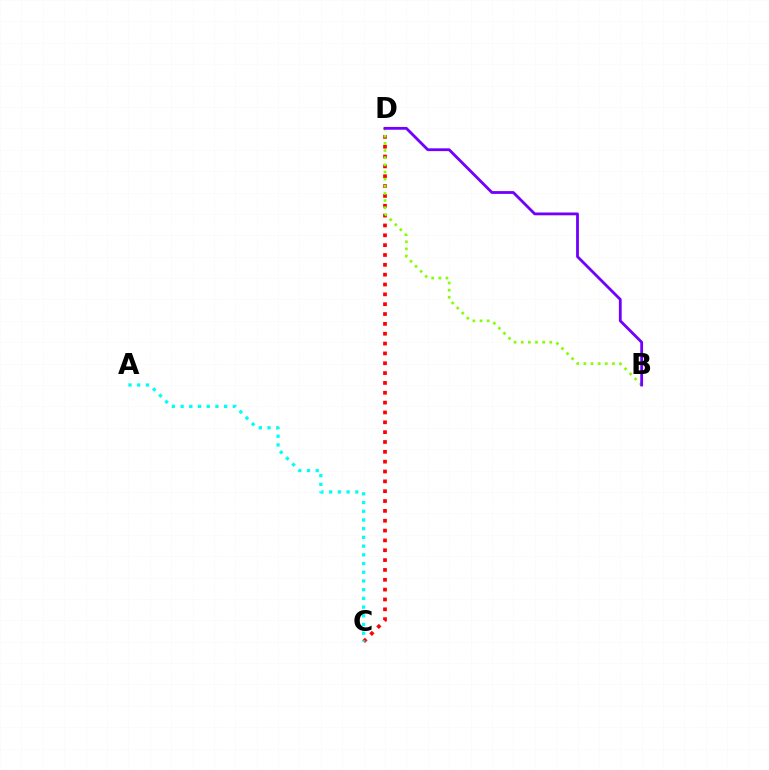{('C', 'D'): [{'color': '#ff0000', 'line_style': 'dotted', 'thickness': 2.67}], ('A', 'C'): [{'color': '#00fff6', 'line_style': 'dotted', 'thickness': 2.37}], ('B', 'D'): [{'color': '#84ff00', 'line_style': 'dotted', 'thickness': 1.94}, {'color': '#7200ff', 'line_style': 'solid', 'thickness': 2.02}]}